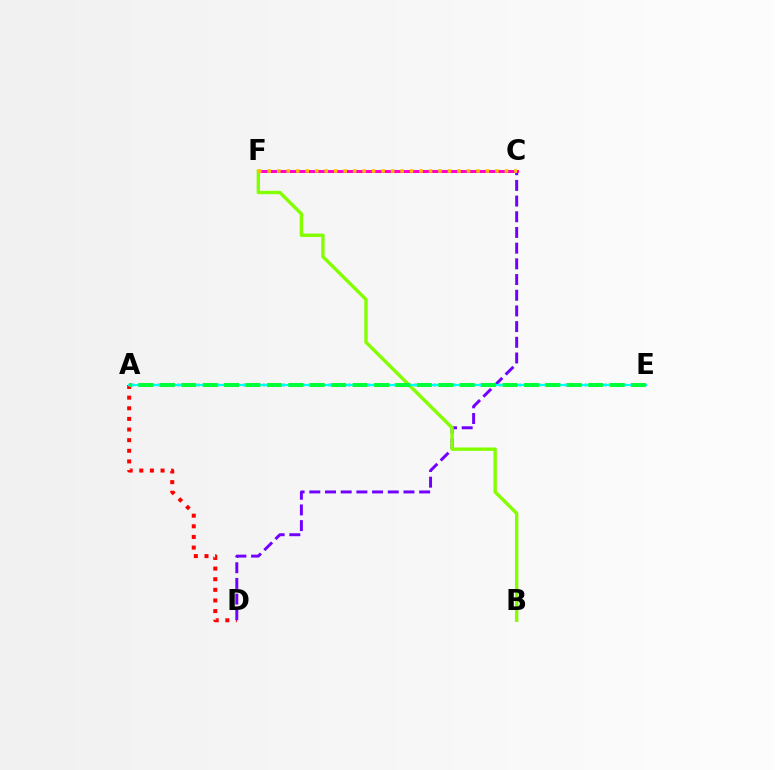{('A', 'D'): [{'color': '#ff0000', 'line_style': 'dotted', 'thickness': 2.89}], ('C', 'D'): [{'color': '#7200ff', 'line_style': 'dashed', 'thickness': 2.13}], ('C', 'F'): [{'color': '#ff00cf', 'line_style': 'solid', 'thickness': 2.16}, {'color': '#ffbd00', 'line_style': 'dotted', 'thickness': 2.58}], ('B', 'F'): [{'color': '#84ff00', 'line_style': 'solid', 'thickness': 2.44}], ('A', 'E'): [{'color': '#004bff', 'line_style': 'dotted', 'thickness': 1.78}, {'color': '#00fff6', 'line_style': 'solid', 'thickness': 1.57}, {'color': '#00ff39', 'line_style': 'dashed', 'thickness': 2.91}]}